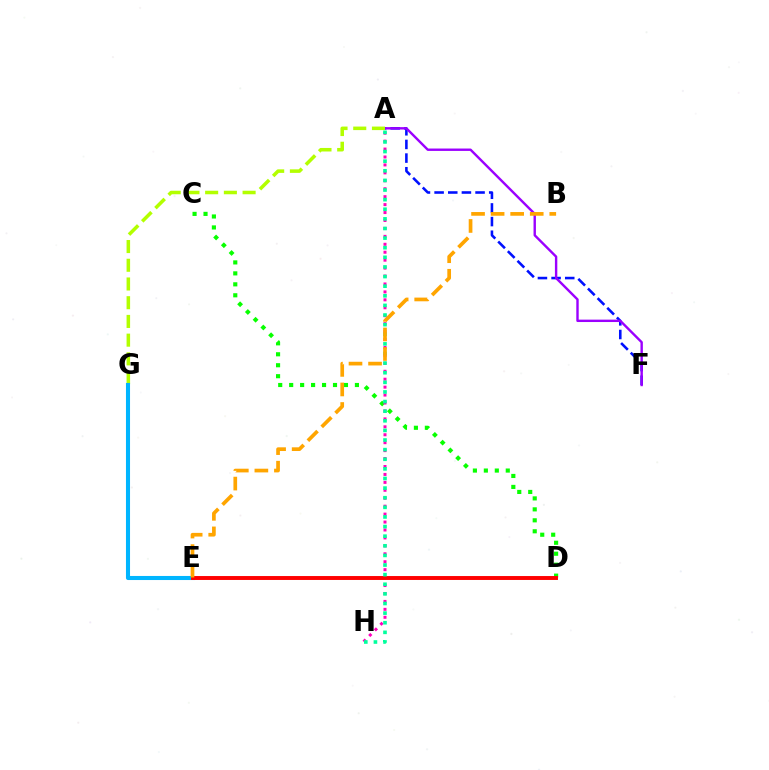{('A', 'F'): [{'color': '#0010ff', 'line_style': 'dashed', 'thickness': 1.85}, {'color': '#9b00ff', 'line_style': 'solid', 'thickness': 1.73}], ('A', 'G'): [{'color': '#b3ff00', 'line_style': 'dashed', 'thickness': 2.54}], ('C', 'D'): [{'color': '#08ff00', 'line_style': 'dotted', 'thickness': 2.98}], ('A', 'H'): [{'color': '#ff00bd', 'line_style': 'dotted', 'thickness': 2.16}, {'color': '#00ff9d', 'line_style': 'dotted', 'thickness': 2.61}], ('E', 'G'): [{'color': '#00b5ff', 'line_style': 'solid', 'thickness': 2.93}], ('D', 'E'): [{'color': '#ff0000', 'line_style': 'solid', 'thickness': 2.83}], ('B', 'E'): [{'color': '#ffa500', 'line_style': 'dashed', 'thickness': 2.66}]}